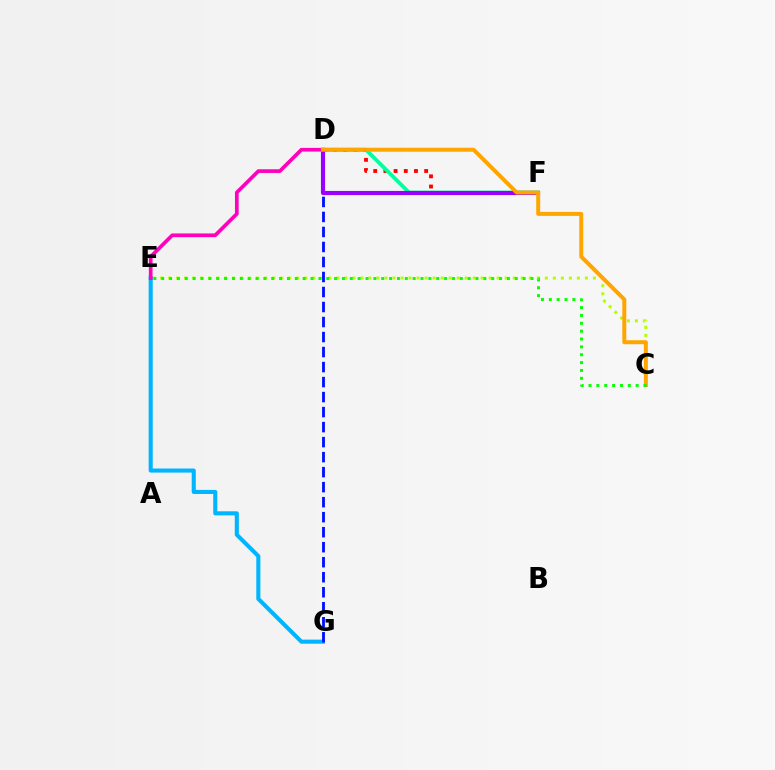{('D', 'F'): [{'color': '#ff0000', 'line_style': 'dotted', 'thickness': 2.77}, {'color': '#00ff9d', 'line_style': 'solid', 'thickness': 2.71}, {'color': '#9b00ff', 'line_style': 'solid', 'thickness': 2.96}], ('C', 'E'): [{'color': '#b3ff00', 'line_style': 'dotted', 'thickness': 2.18}, {'color': '#08ff00', 'line_style': 'dotted', 'thickness': 2.13}], ('E', 'G'): [{'color': '#00b5ff', 'line_style': 'solid', 'thickness': 2.94}], ('D', 'G'): [{'color': '#0010ff', 'line_style': 'dashed', 'thickness': 2.04}], ('D', 'E'): [{'color': '#ff00bd', 'line_style': 'solid', 'thickness': 2.66}], ('C', 'D'): [{'color': '#ffa500', 'line_style': 'solid', 'thickness': 2.86}]}